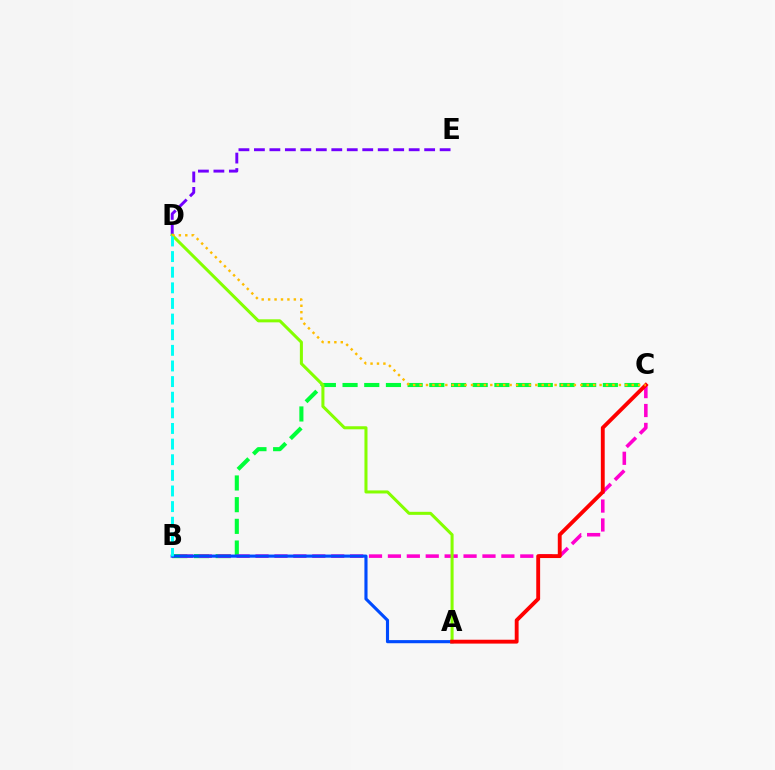{('B', 'C'): [{'color': '#00ff39', 'line_style': 'dashed', 'thickness': 2.95}, {'color': '#ff00cf', 'line_style': 'dashed', 'thickness': 2.57}], ('D', 'E'): [{'color': '#7200ff', 'line_style': 'dashed', 'thickness': 2.1}], ('A', 'B'): [{'color': '#004bff', 'line_style': 'solid', 'thickness': 2.25}], ('A', 'D'): [{'color': '#84ff00', 'line_style': 'solid', 'thickness': 2.19}], ('A', 'C'): [{'color': '#ff0000', 'line_style': 'solid', 'thickness': 2.78}], ('B', 'D'): [{'color': '#00fff6', 'line_style': 'dashed', 'thickness': 2.12}], ('C', 'D'): [{'color': '#ffbd00', 'line_style': 'dotted', 'thickness': 1.75}]}